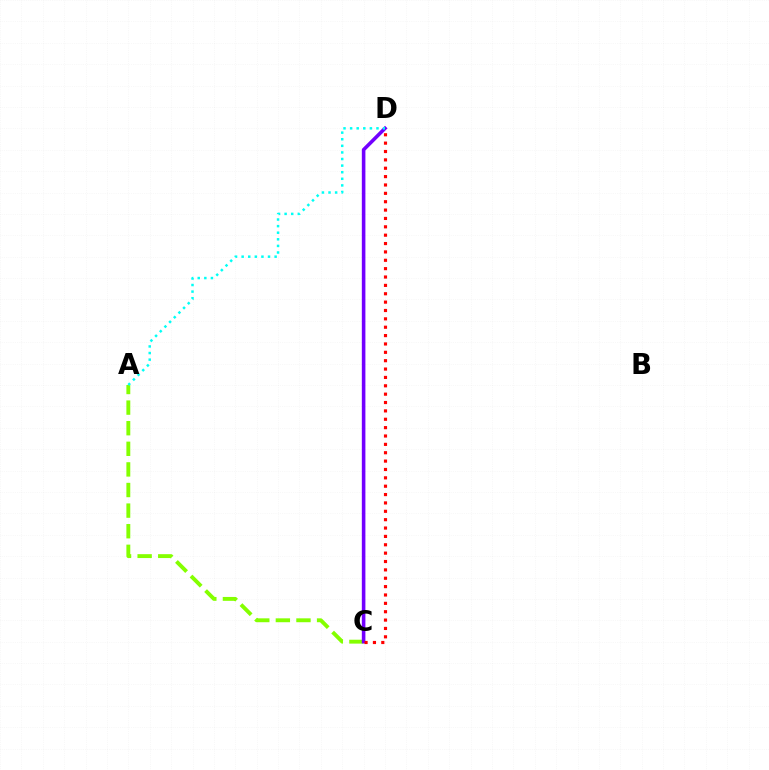{('A', 'C'): [{'color': '#84ff00', 'line_style': 'dashed', 'thickness': 2.8}], ('C', 'D'): [{'color': '#7200ff', 'line_style': 'solid', 'thickness': 2.57}, {'color': '#ff0000', 'line_style': 'dotted', 'thickness': 2.27}], ('A', 'D'): [{'color': '#00fff6', 'line_style': 'dotted', 'thickness': 1.79}]}